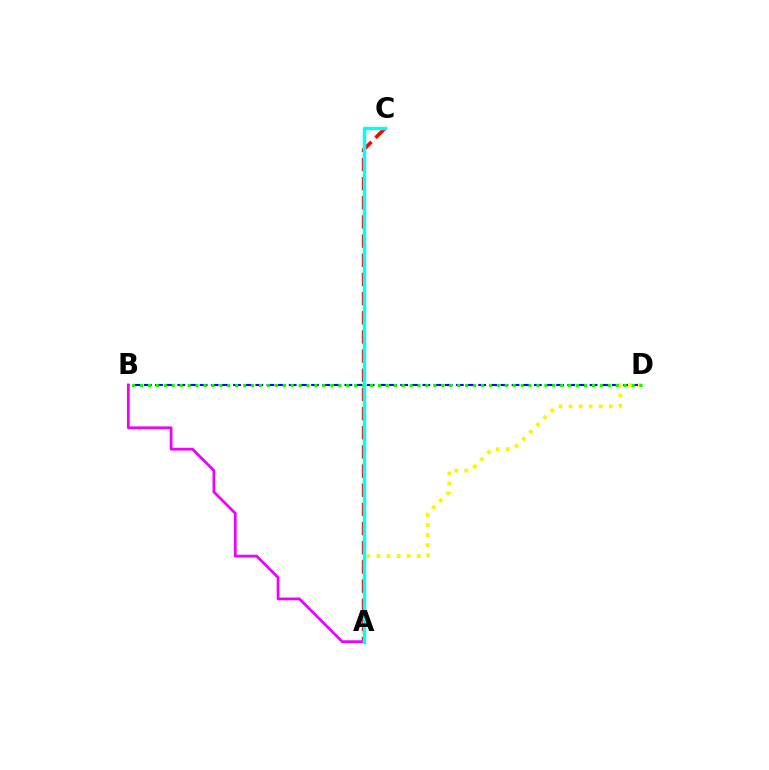{('B', 'D'): [{'color': '#0010ff', 'line_style': 'dashed', 'thickness': 1.51}, {'color': '#08ff00', 'line_style': 'dotted', 'thickness': 2.15}], ('A', 'D'): [{'color': '#fcf500', 'line_style': 'dotted', 'thickness': 2.73}], ('A', 'C'): [{'color': '#ff0000', 'line_style': 'dashed', 'thickness': 2.6}, {'color': '#00fff6', 'line_style': 'solid', 'thickness': 2.48}], ('A', 'B'): [{'color': '#ee00ff', 'line_style': 'solid', 'thickness': 1.99}]}